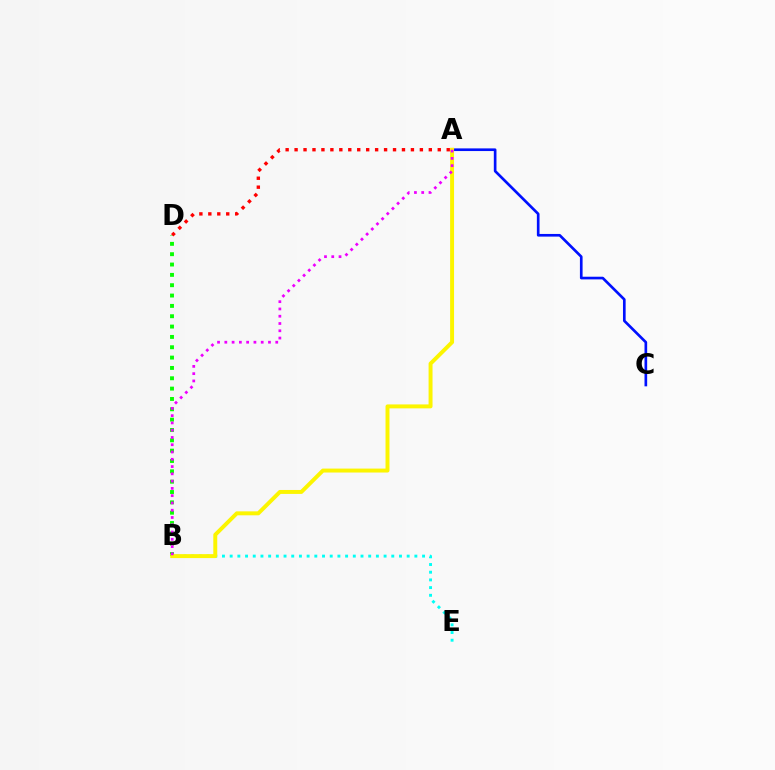{('B', 'D'): [{'color': '#08ff00', 'line_style': 'dotted', 'thickness': 2.81}], ('B', 'E'): [{'color': '#00fff6', 'line_style': 'dotted', 'thickness': 2.09}], ('A', 'C'): [{'color': '#0010ff', 'line_style': 'solid', 'thickness': 1.92}], ('A', 'B'): [{'color': '#fcf500', 'line_style': 'solid', 'thickness': 2.84}, {'color': '#ee00ff', 'line_style': 'dotted', 'thickness': 1.98}], ('A', 'D'): [{'color': '#ff0000', 'line_style': 'dotted', 'thickness': 2.43}]}